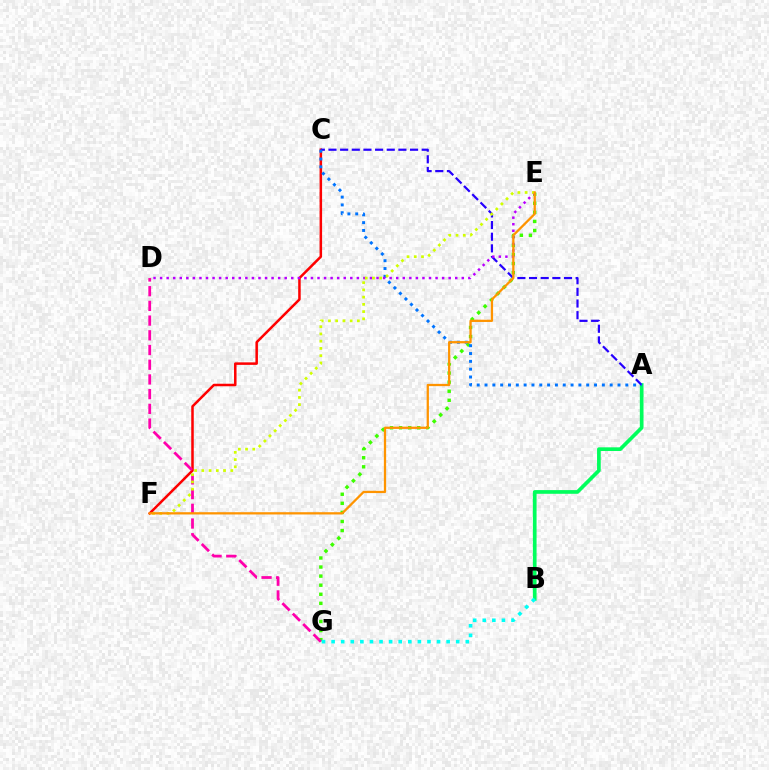{('C', 'F'): [{'color': '#ff0000', 'line_style': 'solid', 'thickness': 1.81}], ('A', 'B'): [{'color': '#00ff5c', 'line_style': 'solid', 'thickness': 2.66}], ('A', 'C'): [{'color': '#2500ff', 'line_style': 'dashed', 'thickness': 1.58}, {'color': '#0074ff', 'line_style': 'dotted', 'thickness': 2.13}], ('E', 'G'): [{'color': '#3dff00', 'line_style': 'dotted', 'thickness': 2.47}], ('D', 'E'): [{'color': '#b900ff', 'line_style': 'dotted', 'thickness': 1.78}], ('D', 'G'): [{'color': '#ff00ac', 'line_style': 'dashed', 'thickness': 2.0}], ('B', 'G'): [{'color': '#00fff6', 'line_style': 'dotted', 'thickness': 2.6}], ('E', 'F'): [{'color': '#d1ff00', 'line_style': 'dotted', 'thickness': 1.97}, {'color': '#ff9400', 'line_style': 'solid', 'thickness': 1.63}]}